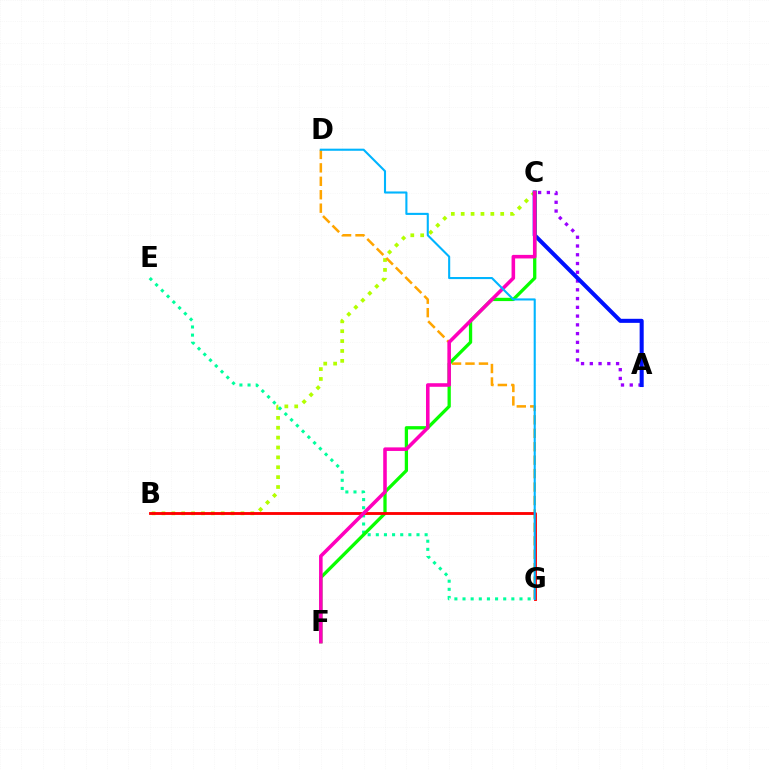{('B', 'C'): [{'color': '#b3ff00', 'line_style': 'dotted', 'thickness': 2.68}], ('A', 'C'): [{'color': '#9b00ff', 'line_style': 'dotted', 'thickness': 2.38}, {'color': '#0010ff', 'line_style': 'solid', 'thickness': 2.92}], ('E', 'G'): [{'color': '#00ff9d', 'line_style': 'dotted', 'thickness': 2.21}], ('D', 'G'): [{'color': '#ffa500', 'line_style': 'dashed', 'thickness': 1.83}, {'color': '#00b5ff', 'line_style': 'solid', 'thickness': 1.51}], ('C', 'F'): [{'color': '#08ff00', 'line_style': 'solid', 'thickness': 2.36}, {'color': '#ff00bd', 'line_style': 'solid', 'thickness': 2.57}], ('B', 'G'): [{'color': '#ff0000', 'line_style': 'solid', 'thickness': 2.05}]}